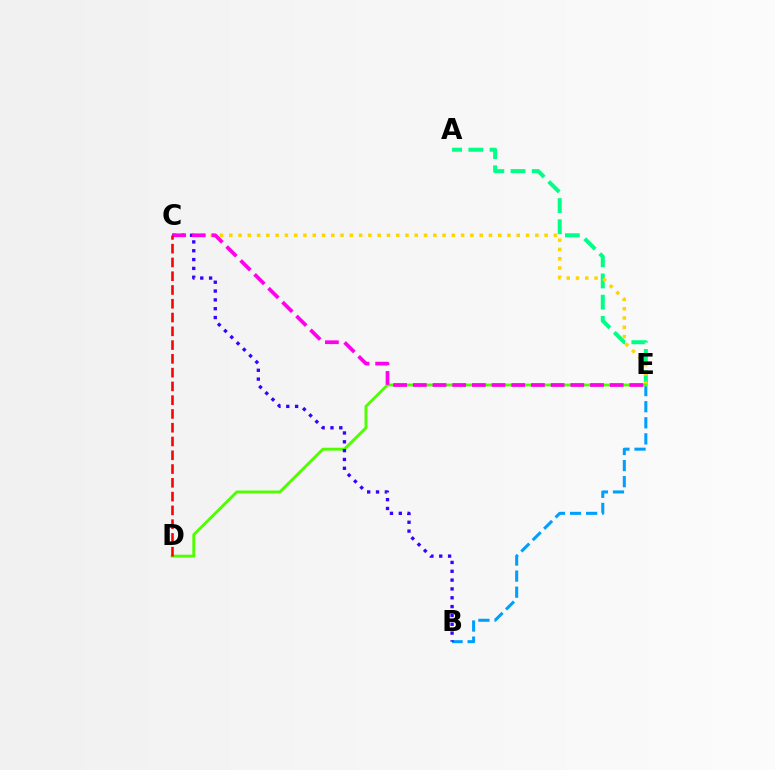{('A', 'E'): [{'color': '#00ff86', 'line_style': 'dashed', 'thickness': 2.88}], ('B', 'E'): [{'color': '#009eff', 'line_style': 'dashed', 'thickness': 2.19}], ('C', 'E'): [{'color': '#ffd500', 'line_style': 'dotted', 'thickness': 2.52}, {'color': '#ff00ed', 'line_style': 'dashed', 'thickness': 2.67}], ('D', 'E'): [{'color': '#4fff00', 'line_style': 'solid', 'thickness': 2.06}], ('B', 'C'): [{'color': '#3700ff', 'line_style': 'dotted', 'thickness': 2.4}], ('C', 'D'): [{'color': '#ff0000', 'line_style': 'dashed', 'thickness': 1.87}]}